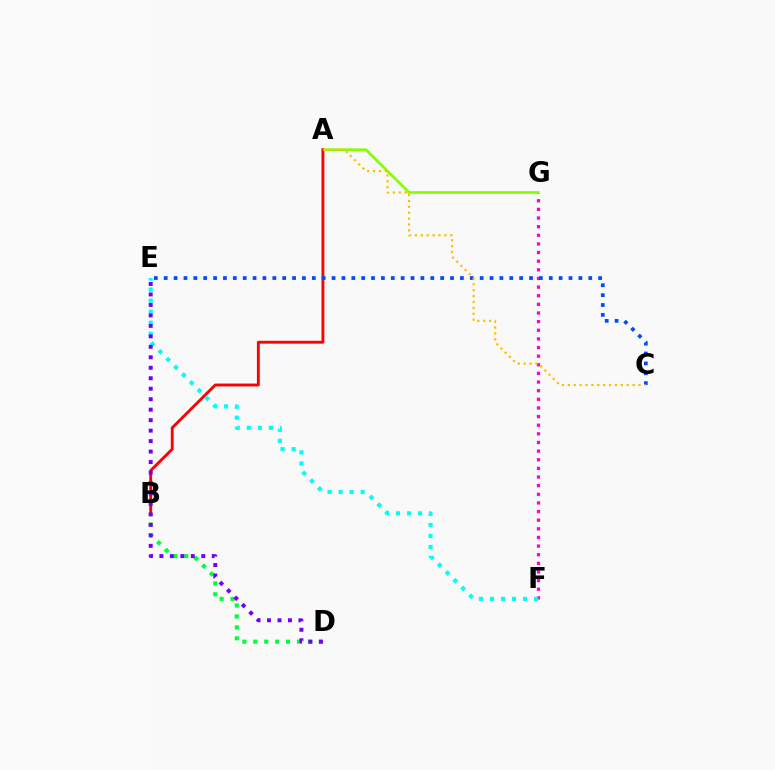{('A', 'G'): [{'color': '#84ff00', 'line_style': 'solid', 'thickness': 1.95}], ('F', 'G'): [{'color': '#ff00cf', 'line_style': 'dotted', 'thickness': 2.35}], ('A', 'B'): [{'color': '#ff0000', 'line_style': 'solid', 'thickness': 2.07}], ('C', 'E'): [{'color': '#004bff', 'line_style': 'dotted', 'thickness': 2.68}], ('B', 'D'): [{'color': '#00ff39', 'line_style': 'dotted', 'thickness': 2.97}], ('E', 'F'): [{'color': '#00fff6', 'line_style': 'dotted', 'thickness': 3.0}], ('A', 'C'): [{'color': '#ffbd00', 'line_style': 'dotted', 'thickness': 1.6}], ('D', 'E'): [{'color': '#7200ff', 'line_style': 'dotted', 'thickness': 2.85}]}